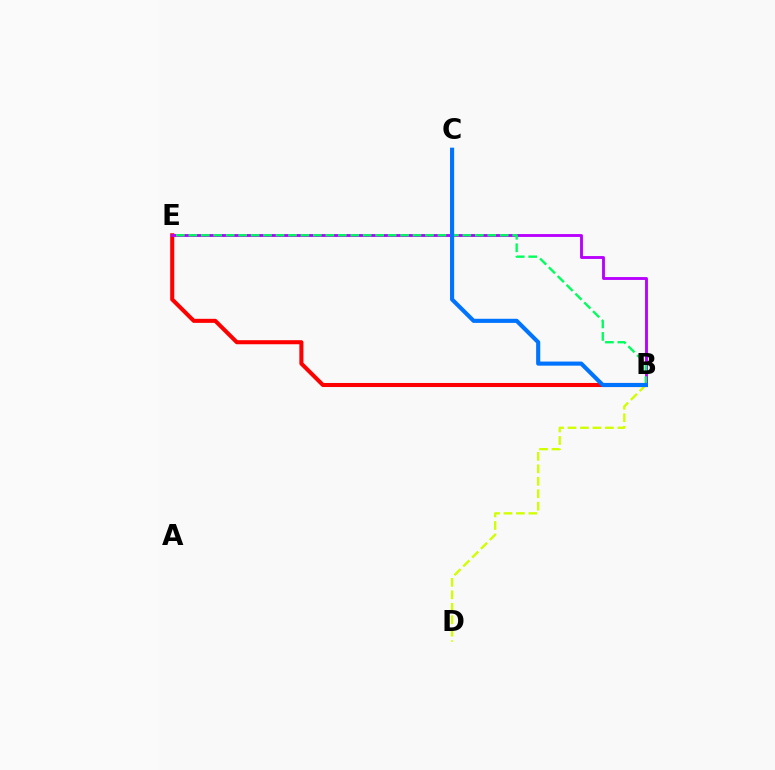{('B', 'D'): [{'color': '#d1ff00', 'line_style': 'dashed', 'thickness': 1.69}], ('B', 'E'): [{'color': '#ff0000', 'line_style': 'solid', 'thickness': 2.92}, {'color': '#b900ff', 'line_style': 'solid', 'thickness': 2.06}, {'color': '#00ff5c', 'line_style': 'dashed', 'thickness': 1.69}], ('B', 'C'): [{'color': '#0074ff', 'line_style': 'solid', 'thickness': 2.96}]}